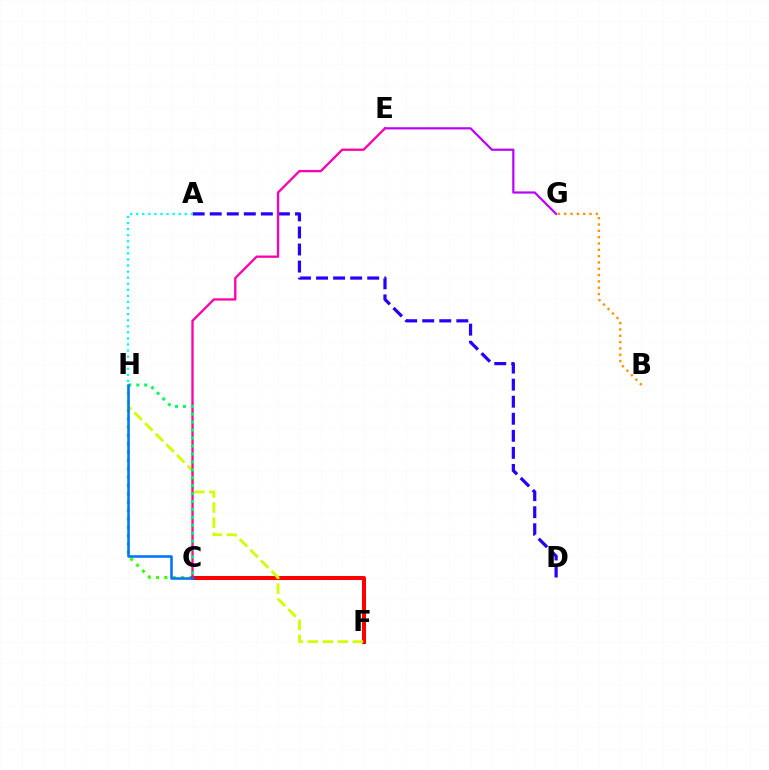{('A', 'D'): [{'color': '#2500ff', 'line_style': 'dashed', 'thickness': 2.32}], ('C', 'H'): [{'color': '#3dff00', 'line_style': 'dotted', 'thickness': 2.27}, {'color': '#00ff5c', 'line_style': 'dotted', 'thickness': 2.16}, {'color': '#0074ff', 'line_style': 'solid', 'thickness': 1.83}], ('E', 'G'): [{'color': '#b900ff', 'line_style': 'solid', 'thickness': 1.58}], ('C', 'F'): [{'color': '#ff0000', 'line_style': 'solid', 'thickness': 2.91}], ('F', 'H'): [{'color': '#d1ff00', 'line_style': 'dashed', 'thickness': 2.04}], ('C', 'E'): [{'color': '#ff00ac', 'line_style': 'solid', 'thickness': 1.66}], ('A', 'H'): [{'color': '#00fff6', 'line_style': 'dotted', 'thickness': 1.65}], ('B', 'G'): [{'color': '#ff9400', 'line_style': 'dotted', 'thickness': 1.72}]}